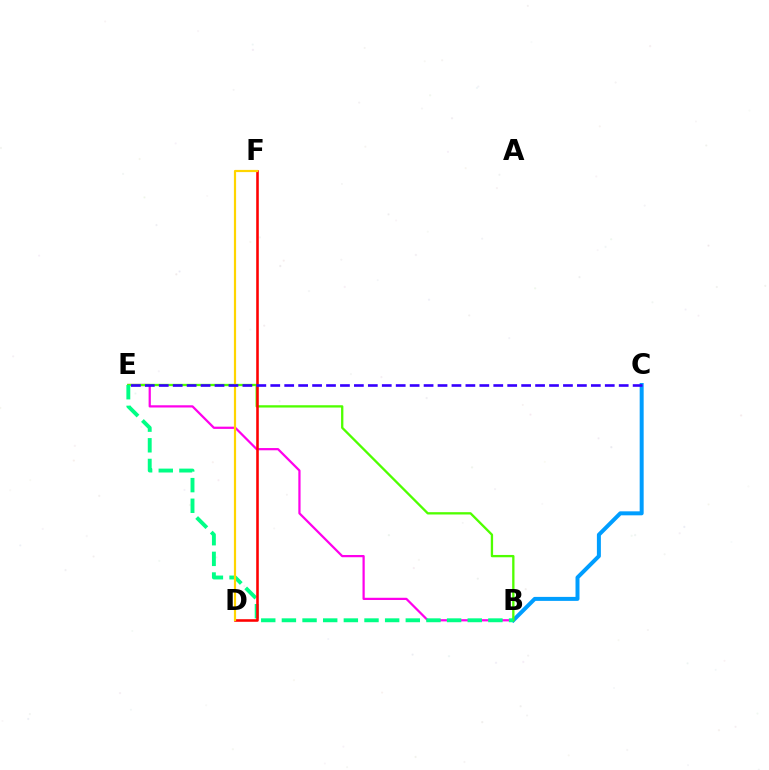{('B', 'E'): [{'color': '#ff00ed', 'line_style': 'solid', 'thickness': 1.61}, {'color': '#4fff00', 'line_style': 'solid', 'thickness': 1.66}, {'color': '#00ff86', 'line_style': 'dashed', 'thickness': 2.81}], ('B', 'C'): [{'color': '#009eff', 'line_style': 'solid', 'thickness': 2.87}], ('D', 'F'): [{'color': '#ff0000', 'line_style': 'solid', 'thickness': 1.85}, {'color': '#ffd500', 'line_style': 'solid', 'thickness': 1.58}], ('C', 'E'): [{'color': '#3700ff', 'line_style': 'dashed', 'thickness': 1.89}]}